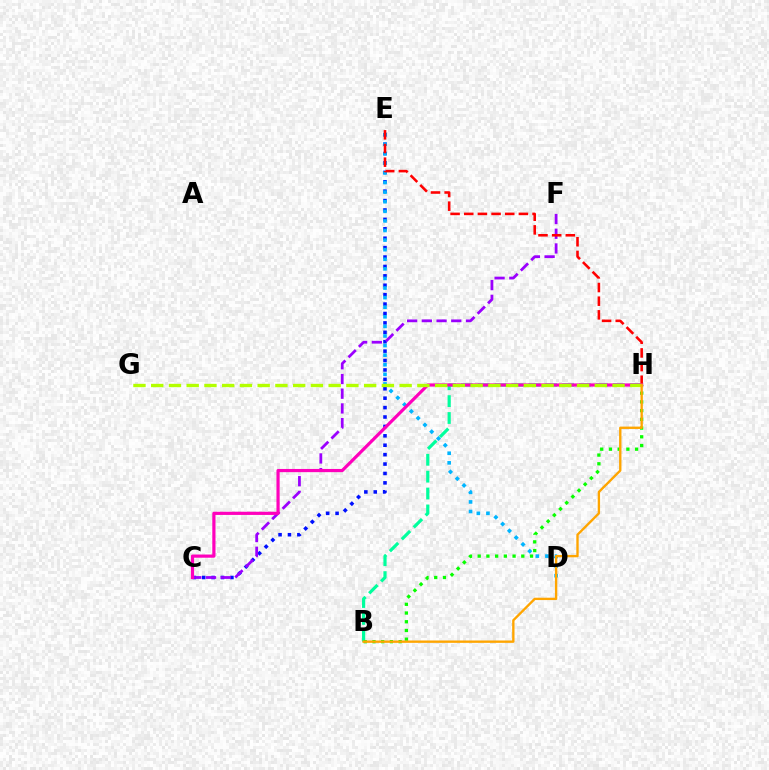{('C', 'E'): [{'color': '#0010ff', 'line_style': 'dotted', 'thickness': 2.56}], ('D', 'E'): [{'color': '#00b5ff', 'line_style': 'dotted', 'thickness': 2.61}], ('C', 'F'): [{'color': '#9b00ff', 'line_style': 'dashed', 'thickness': 2.0}], ('B', 'H'): [{'color': '#00ff9d', 'line_style': 'dashed', 'thickness': 2.29}, {'color': '#08ff00', 'line_style': 'dotted', 'thickness': 2.37}, {'color': '#ffa500', 'line_style': 'solid', 'thickness': 1.7}], ('E', 'H'): [{'color': '#ff0000', 'line_style': 'dashed', 'thickness': 1.86}], ('C', 'H'): [{'color': '#ff00bd', 'line_style': 'solid', 'thickness': 2.3}], ('G', 'H'): [{'color': '#b3ff00', 'line_style': 'dashed', 'thickness': 2.41}]}